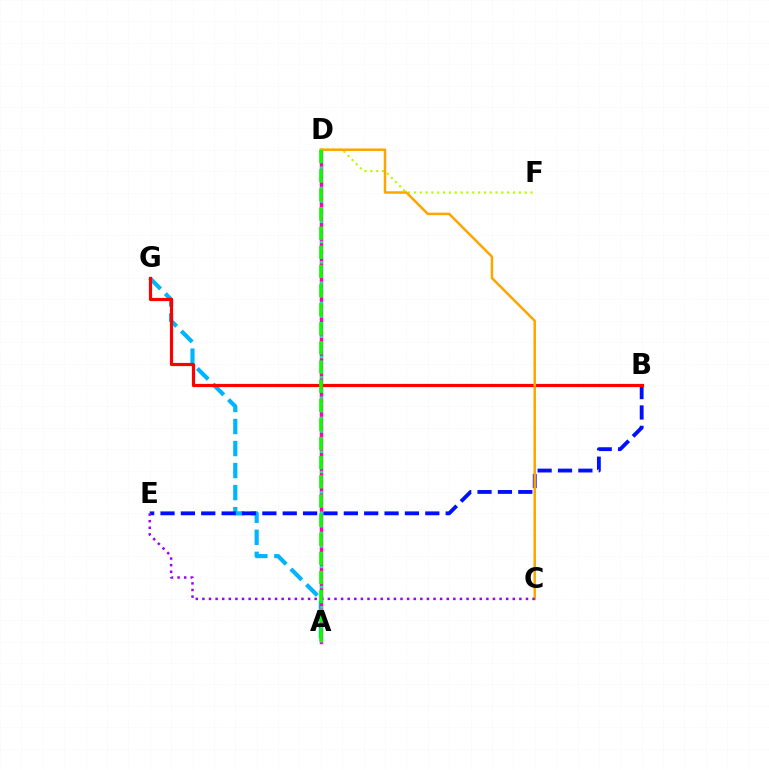{('A', 'G'): [{'color': '#00b5ff', 'line_style': 'dashed', 'thickness': 2.99}], ('A', 'D'): [{'color': '#ff00bd', 'line_style': 'solid', 'thickness': 2.48}, {'color': '#00ff9d', 'line_style': 'dotted', 'thickness': 1.84}, {'color': '#08ff00', 'line_style': 'dashed', 'thickness': 2.6}], ('B', 'E'): [{'color': '#0010ff', 'line_style': 'dashed', 'thickness': 2.77}], ('D', 'F'): [{'color': '#b3ff00', 'line_style': 'dotted', 'thickness': 1.58}], ('B', 'G'): [{'color': '#ff0000', 'line_style': 'solid', 'thickness': 2.3}], ('C', 'D'): [{'color': '#ffa500', 'line_style': 'solid', 'thickness': 1.8}], ('C', 'E'): [{'color': '#9b00ff', 'line_style': 'dotted', 'thickness': 1.79}]}